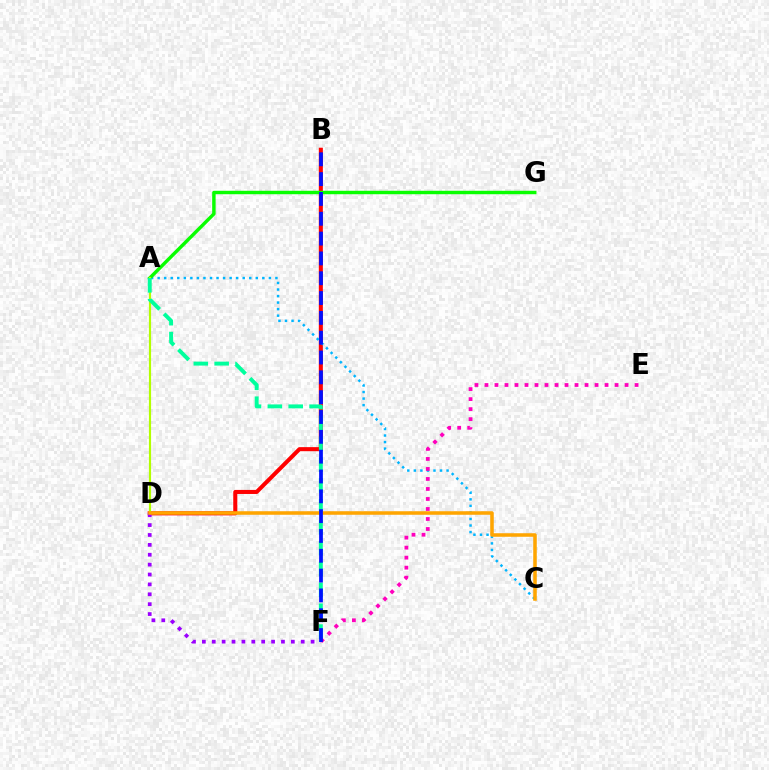{('B', 'D'): [{'color': '#ff0000', 'line_style': 'solid', 'thickness': 2.92}], ('D', 'F'): [{'color': '#9b00ff', 'line_style': 'dotted', 'thickness': 2.69}], ('A', 'C'): [{'color': '#00b5ff', 'line_style': 'dotted', 'thickness': 1.78}], ('A', 'G'): [{'color': '#08ff00', 'line_style': 'solid', 'thickness': 2.47}], ('A', 'D'): [{'color': '#b3ff00', 'line_style': 'solid', 'thickness': 1.56}], ('A', 'F'): [{'color': '#00ff9d', 'line_style': 'dashed', 'thickness': 2.83}], ('C', 'D'): [{'color': '#ffa500', 'line_style': 'solid', 'thickness': 2.55}], ('E', 'F'): [{'color': '#ff00bd', 'line_style': 'dotted', 'thickness': 2.72}], ('B', 'F'): [{'color': '#0010ff', 'line_style': 'dashed', 'thickness': 2.69}]}